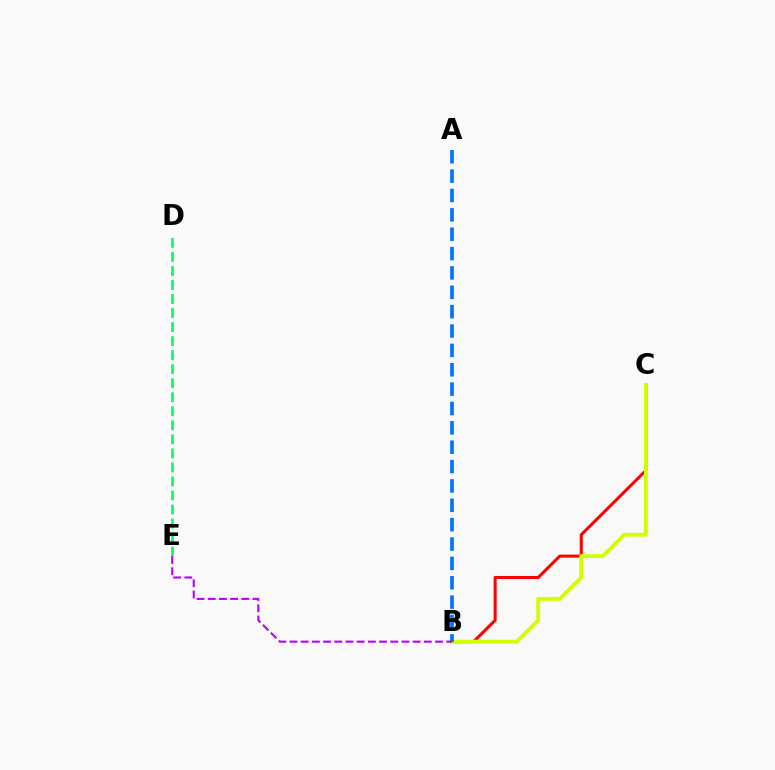{('D', 'E'): [{'color': '#00ff5c', 'line_style': 'dashed', 'thickness': 1.91}], ('B', 'C'): [{'color': '#ff0000', 'line_style': 'solid', 'thickness': 2.19}, {'color': '#d1ff00', 'line_style': 'solid', 'thickness': 2.75}], ('A', 'B'): [{'color': '#0074ff', 'line_style': 'dashed', 'thickness': 2.63}], ('B', 'E'): [{'color': '#b900ff', 'line_style': 'dashed', 'thickness': 1.52}]}